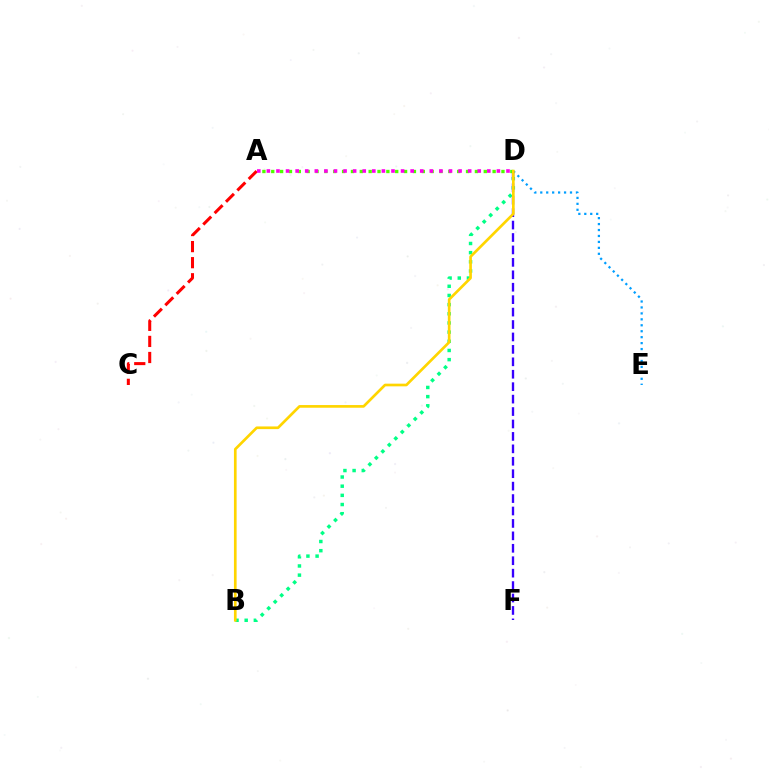{('A', 'C'): [{'color': '#ff0000', 'line_style': 'dashed', 'thickness': 2.18}], ('B', 'D'): [{'color': '#00ff86', 'line_style': 'dotted', 'thickness': 2.49}, {'color': '#ffd500', 'line_style': 'solid', 'thickness': 1.93}], ('D', 'E'): [{'color': '#009eff', 'line_style': 'dotted', 'thickness': 1.62}], ('D', 'F'): [{'color': '#3700ff', 'line_style': 'dashed', 'thickness': 1.69}], ('A', 'D'): [{'color': '#4fff00', 'line_style': 'dotted', 'thickness': 2.41}, {'color': '#ff00ed', 'line_style': 'dotted', 'thickness': 2.6}]}